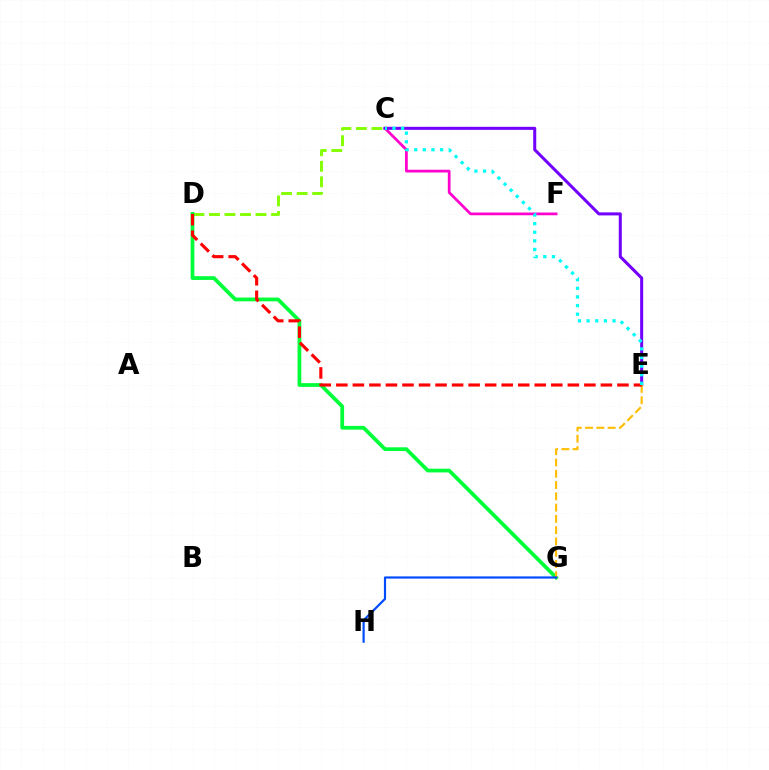{('C', 'F'): [{'color': '#ff00cf', 'line_style': 'solid', 'thickness': 1.96}], ('C', 'E'): [{'color': '#7200ff', 'line_style': 'solid', 'thickness': 2.19}, {'color': '#00fff6', 'line_style': 'dotted', 'thickness': 2.34}], ('C', 'D'): [{'color': '#84ff00', 'line_style': 'dashed', 'thickness': 2.11}], ('D', 'G'): [{'color': '#00ff39', 'line_style': 'solid', 'thickness': 2.7}], ('E', 'G'): [{'color': '#ffbd00', 'line_style': 'dashed', 'thickness': 1.53}], ('D', 'E'): [{'color': '#ff0000', 'line_style': 'dashed', 'thickness': 2.25}], ('G', 'H'): [{'color': '#004bff', 'line_style': 'solid', 'thickness': 1.58}]}